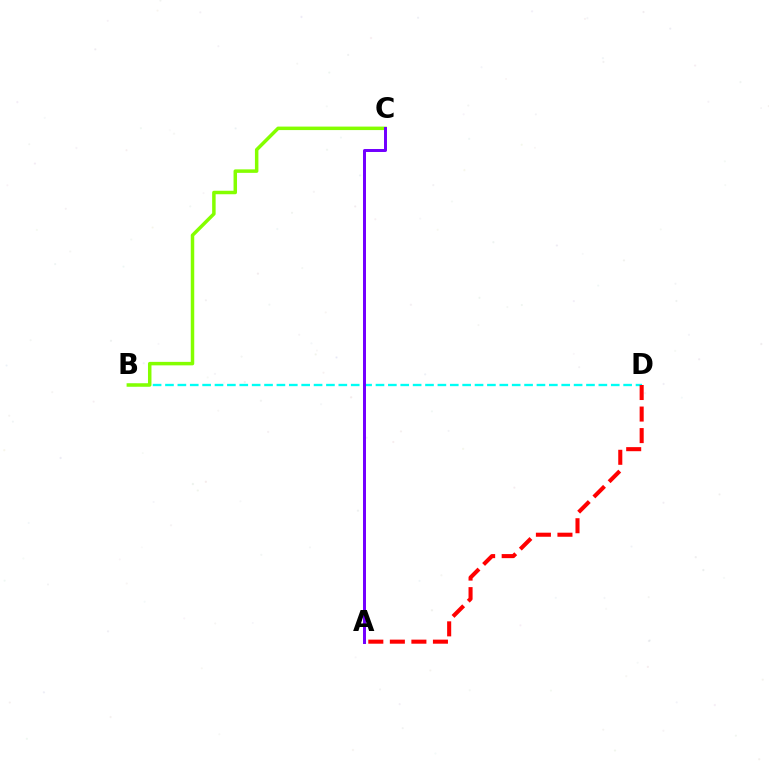{('B', 'D'): [{'color': '#00fff6', 'line_style': 'dashed', 'thickness': 1.68}], ('B', 'C'): [{'color': '#84ff00', 'line_style': 'solid', 'thickness': 2.51}], ('A', 'C'): [{'color': '#7200ff', 'line_style': 'solid', 'thickness': 2.15}], ('A', 'D'): [{'color': '#ff0000', 'line_style': 'dashed', 'thickness': 2.93}]}